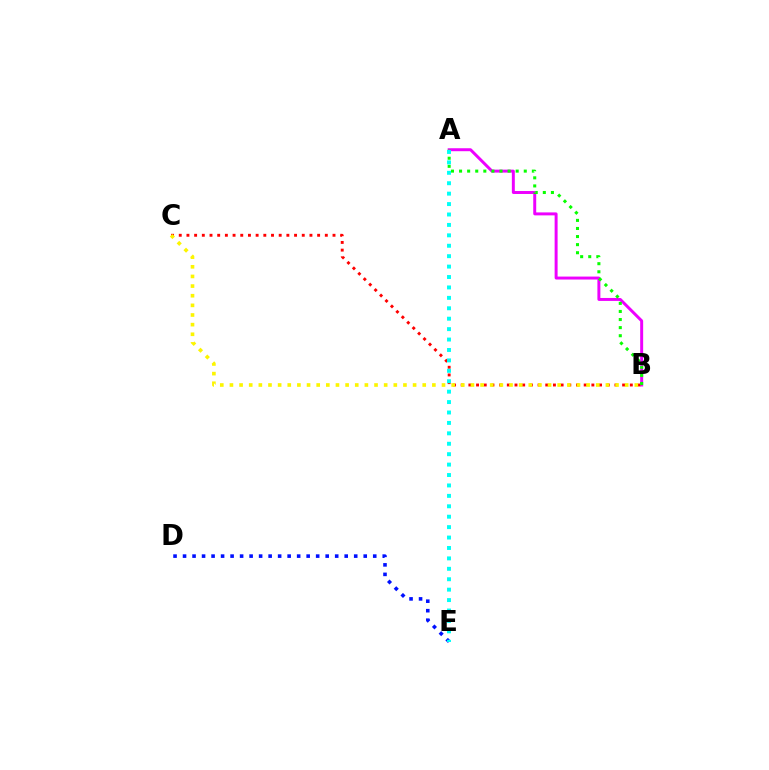{('D', 'E'): [{'color': '#0010ff', 'line_style': 'dotted', 'thickness': 2.58}], ('A', 'B'): [{'color': '#ee00ff', 'line_style': 'solid', 'thickness': 2.13}, {'color': '#08ff00', 'line_style': 'dotted', 'thickness': 2.2}], ('B', 'C'): [{'color': '#ff0000', 'line_style': 'dotted', 'thickness': 2.09}, {'color': '#fcf500', 'line_style': 'dotted', 'thickness': 2.62}], ('A', 'E'): [{'color': '#00fff6', 'line_style': 'dotted', 'thickness': 2.83}]}